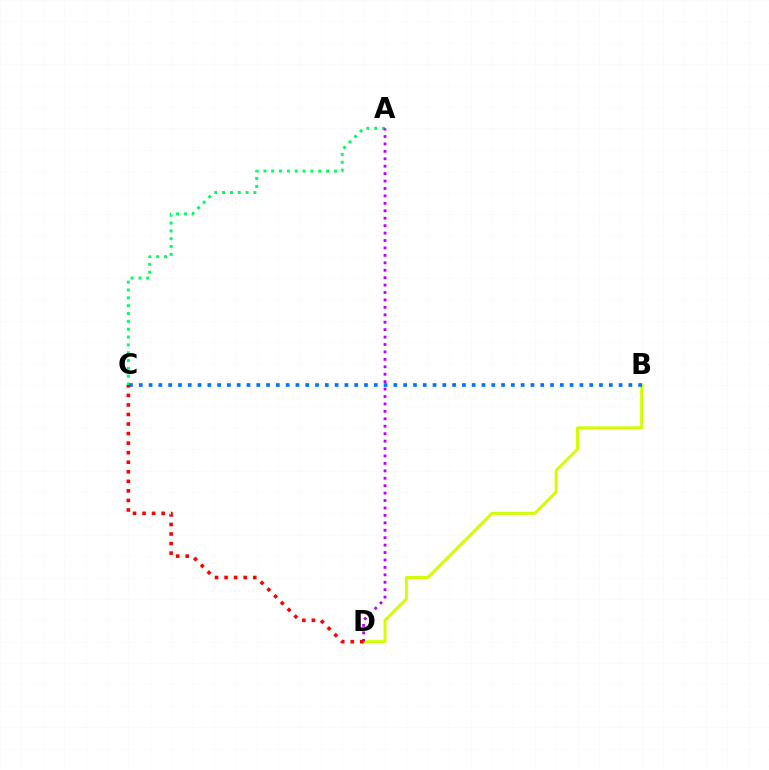{('B', 'D'): [{'color': '#d1ff00', 'line_style': 'solid', 'thickness': 2.12}], ('A', 'C'): [{'color': '#00ff5c', 'line_style': 'dotted', 'thickness': 2.13}], ('B', 'C'): [{'color': '#0074ff', 'line_style': 'dotted', 'thickness': 2.66}], ('A', 'D'): [{'color': '#b900ff', 'line_style': 'dotted', 'thickness': 2.02}], ('C', 'D'): [{'color': '#ff0000', 'line_style': 'dotted', 'thickness': 2.59}]}